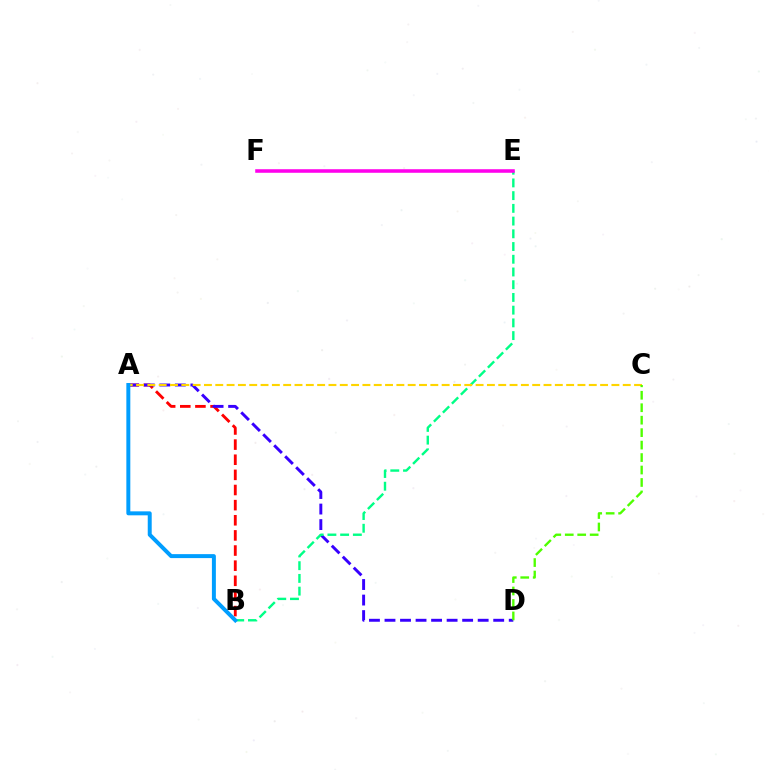{('A', 'B'): [{'color': '#ff0000', 'line_style': 'dashed', 'thickness': 2.06}, {'color': '#009eff', 'line_style': 'solid', 'thickness': 2.85}], ('A', 'D'): [{'color': '#3700ff', 'line_style': 'dashed', 'thickness': 2.11}], ('B', 'E'): [{'color': '#00ff86', 'line_style': 'dashed', 'thickness': 1.73}], ('E', 'F'): [{'color': '#ff00ed', 'line_style': 'solid', 'thickness': 2.56}], ('A', 'C'): [{'color': '#ffd500', 'line_style': 'dashed', 'thickness': 1.54}], ('C', 'D'): [{'color': '#4fff00', 'line_style': 'dashed', 'thickness': 1.69}]}